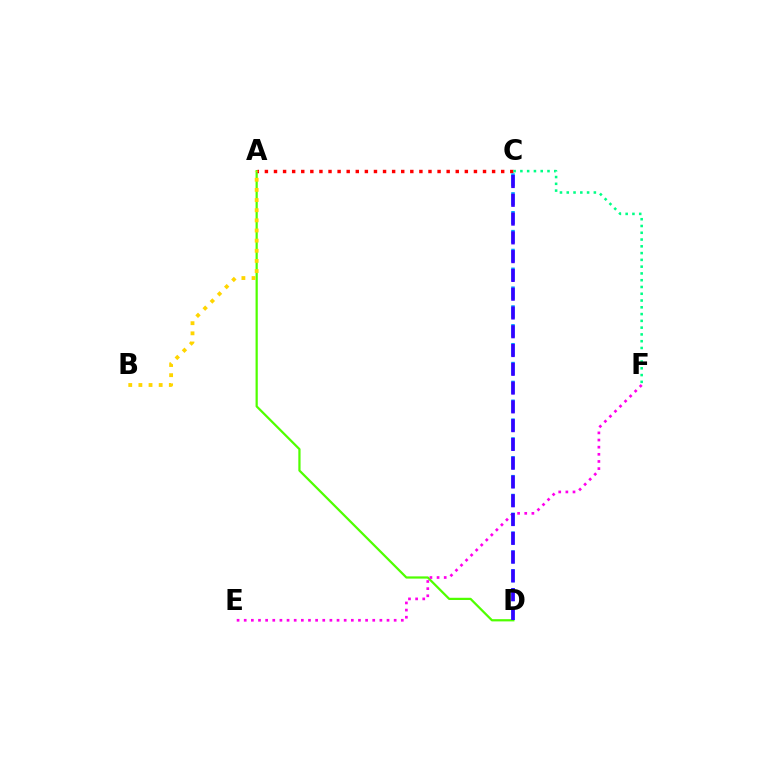{('A', 'D'): [{'color': '#4fff00', 'line_style': 'solid', 'thickness': 1.61}], ('E', 'F'): [{'color': '#ff00ed', 'line_style': 'dotted', 'thickness': 1.94}], ('A', 'C'): [{'color': '#ff0000', 'line_style': 'dotted', 'thickness': 2.47}], ('A', 'B'): [{'color': '#ffd500', 'line_style': 'dotted', 'thickness': 2.75}], ('C', 'D'): [{'color': '#009eff', 'line_style': 'dashed', 'thickness': 2.56}, {'color': '#3700ff', 'line_style': 'dashed', 'thickness': 2.55}], ('C', 'F'): [{'color': '#00ff86', 'line_style': 'dotted', 'thickness': 1.84}]}